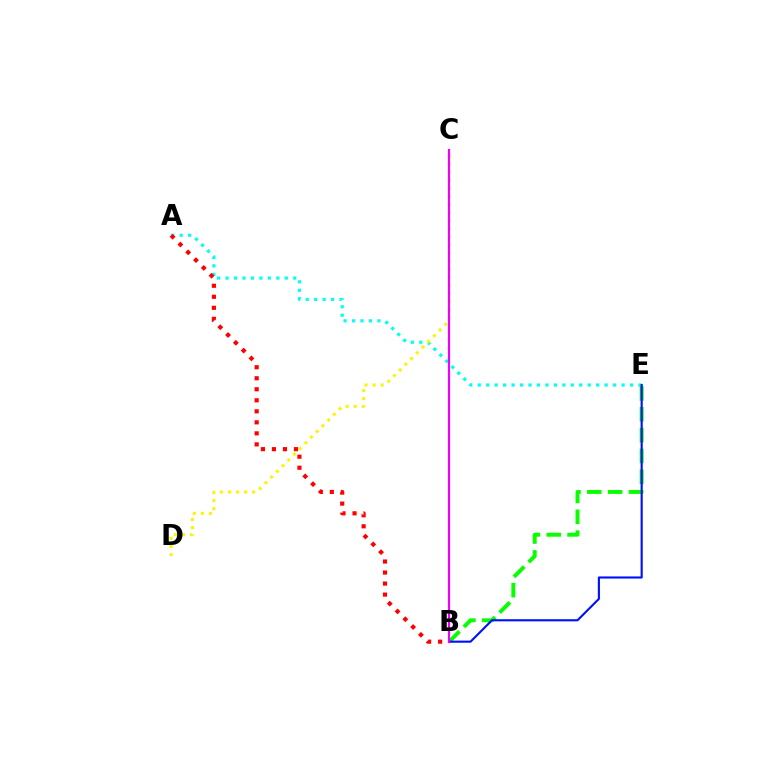{('A', 'E'): [{'color': '#00fff6', 'line_style': 'dotted', 'thickness': 2.3}], ('B', 'E'): [{'color': '#08ff00', 'line_style': 'dashed', 'thickness': 2.83}, {'color': '#0010ff', 'line_style': 'solid', 'thickness': 1.53}], ('A', 'B'): [{'color': '#ff0000', 'line_style': 'dotted', 'thickness': 2.99}], ('C', 'D'): [{'color': '#fcf500', 'line_style': 'dotted', 'thickness': 2.19}], ('B', 'C'): [{'color': '#ee00ff', 'line_style': 'solid', 'thickness': 1.59}]}